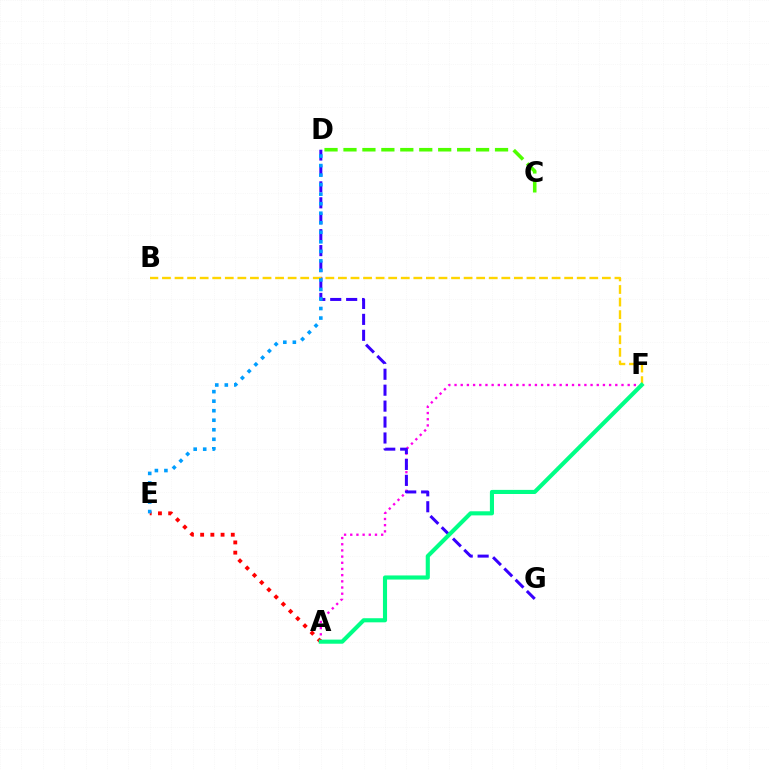{('A', 'F'): [{'color': '#ff00ed', 'line_style': 'dotted', 'thickness': 1.68}, {'color': '#00ff86', 'line_style': 'solid', 'thickness': 2.96}], ('D', 'G'): [{'color': '#3700ff', 'line_style': 'dashed', 'thickness': 2.16}], ('B', 'F'): [{'color': '#ffd500', 'line_style': 'dashed', 'thickness': 1.71}], ('A', 'E'): [{'color': '#ff0000', 'line_style': 'dotted', 'thickness': 2.77}], ('D', 'E'): [{'color': '#009eff', 'line_style': 'dotted', 'thickness': 2.59}], ('C', 'D'): [{'color': '#4fff00', 'line_style': 'dashed', 'thickness': 2.57}]}